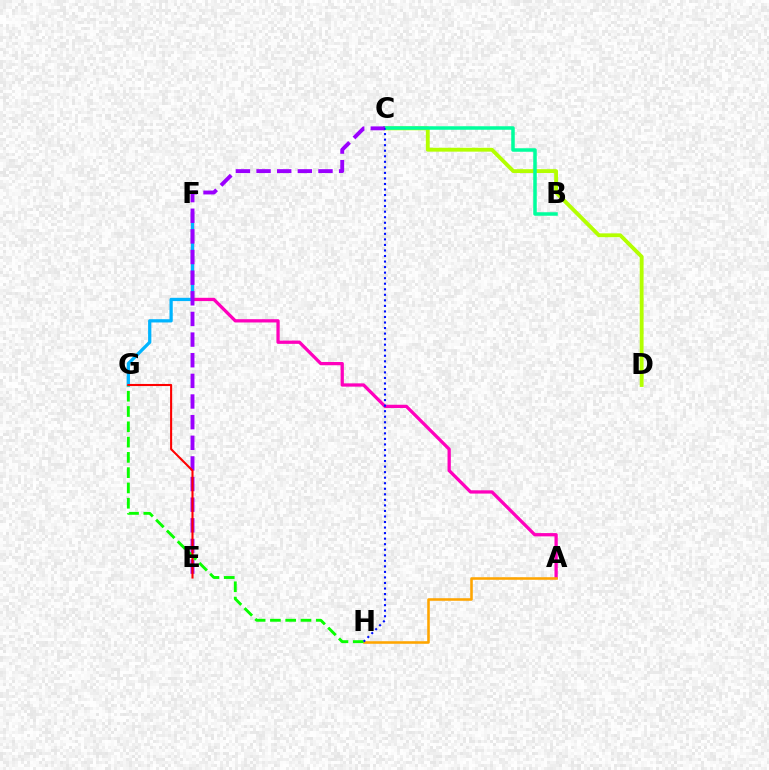{('C', 'D'): [{'color': '#b3ff00', 'line_style': 'solid', 'thickness': 2.77}], ('A', 'F'): [{'color': '#ff00bd', 'line_style': 'solid', 'thickness': 2.36}], ('A', 'H'): [{'color': '#ffa500', 'line_style': 'solid', 'thickness': 1.85}], ('F', 'G'): [{'color': '#00b5ff', 'line_style': 'solid', 'thickness': 2.35}], ('B', 'C'): [{'color': '#00ff9d', 'line_style': 'solid', 'thickness': 2.53}], ('C', 'E'): [{'color': '#9b00ff', 'line_style': 'dashed', 'thickness': 2.8}], ('G', 'H'): [{'color': '#08ff00', 'line_style': 'dashed', 'thickness': 2.08}], ('C', 'H'): [{'color': '#0010ff', 'line_style': 'dotted', 'thickness': 1.51}], ('E', 'G'): [{'color': '#ff0000', 'line_style': 'solid', 'thickness': 1.51}]}